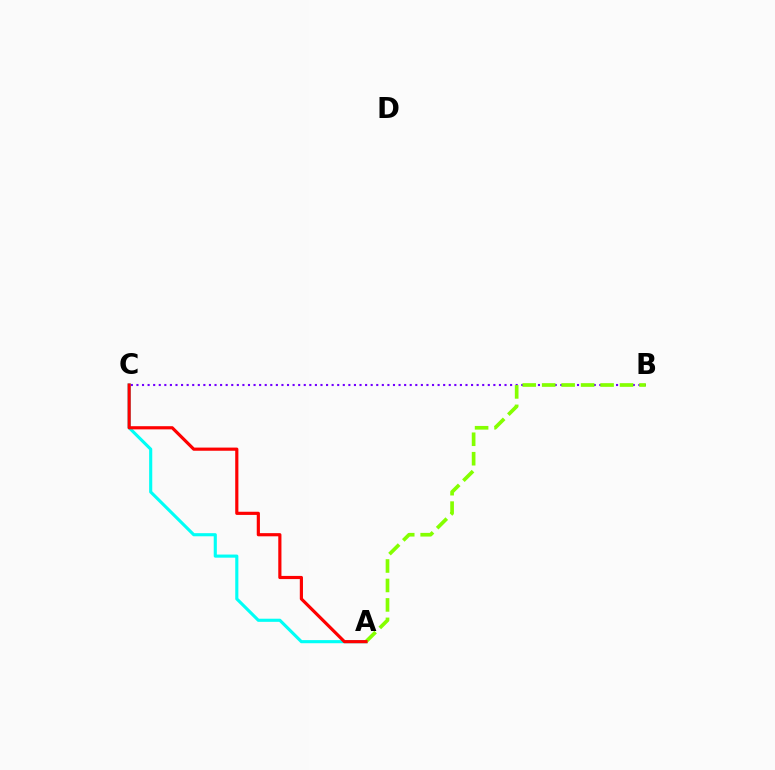{('A', 'C'): [{'color': '#00fff6', 'line_style': 'solid', 'thickness': 2.24}, {'color': '#ff0000', 'line_style': 'solid', 'thickness': 2.28}], ('B', 'C'): [{'color': '#7200ff', 'line_style': 'dotted', 'thickness': 1.52}], ('A', 'B'): [{'color': '#84ff00', 'line_style': 'dashed', 'thickness': 2.64}]}